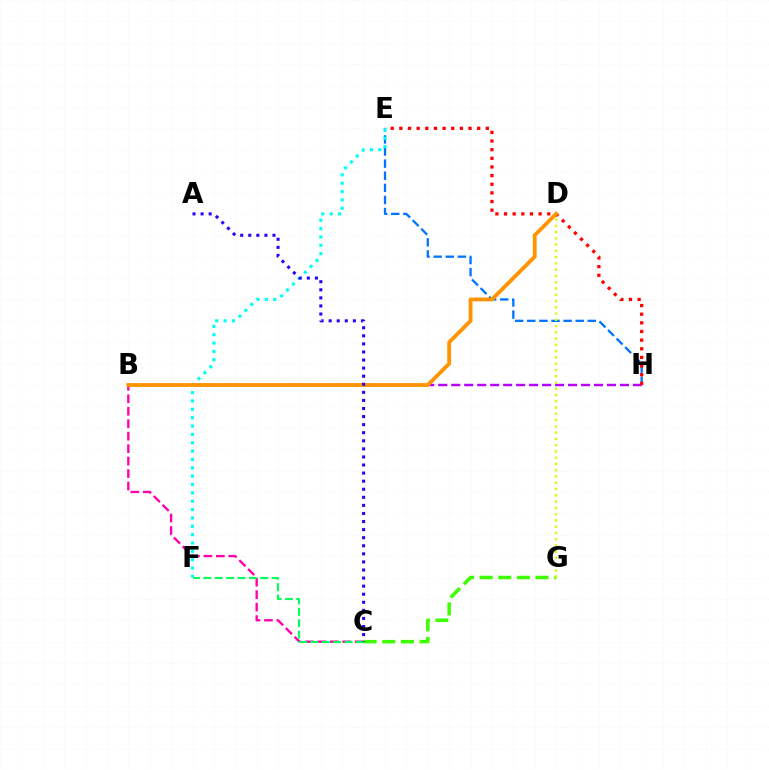{('E', 'H'): [{'color': '#0074ff', 'line_style': 'dashed', 'thickness': 1.64}, {'color': '#ff0000', 'line_style': 'dotted', 'thickness': 2.35}], ('B', 'H'): [{'color': '#b900ff', 'line_style': 'dashed', 'thickness': 1.76}], ('C', 'G'): [{'color': '#3dff00', 'line_style': 'dashed', 'thickness': 2.53}], ('D', 'G'): [{'color': '#d1ff00', 'line_style': 'dotted', 'thickness': 1.7}], ('B', 'C'): [{'color': '#ff00ac', 'line_style': 'dashed', 'thickness': 1.69}], ('E', 'F'): [{'color': '#00fff6', 'line_style': 'dotted', 'thickness': 2.27}], ('B', 'D'): [{'color': '#ff9400', 'line_style': 'solid', 'thickness': 2.75}], ('C', 'F'): [{'color': '#00ff5c', 'line_style': 'dashed', 'thickness': 1.55}], ('A', 'C'): [{'color': '#2500ff', 'line_style': 'dotted', 'thickness': 2.19}]}